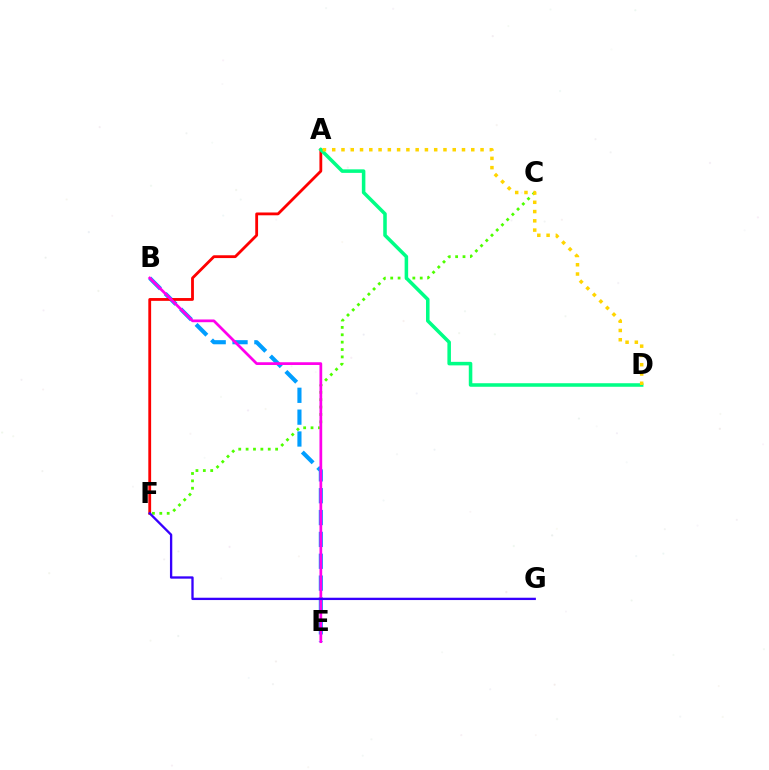{('B', 'E'): [{'color': '#009eff', 'line_style': 'dashed', 'thickness': 2.97}, {'color': '#ff00ed', 'line_style': 'solid', 'thickness': 1.97}], ('C', 'F'): [{'color': '#4fff00', 'line_style': 'dotted', 'thickness': 2.0}], ('A', 'F'): [{'color': '#ff0000', 'line_style': 'solid', 'thickness': 2.02}], ('A', 'D'): [{'color': '#00ff86', 'line_style': 'solid', 'thickness': 2.55}, {'color': '#ffd500', 'line_style': 'dotted', 'thickness': 2.52}], ('F', 'G'): [{'color': '#3700ff', 'line_style': 'solid', 'thickness': 1.67}]}